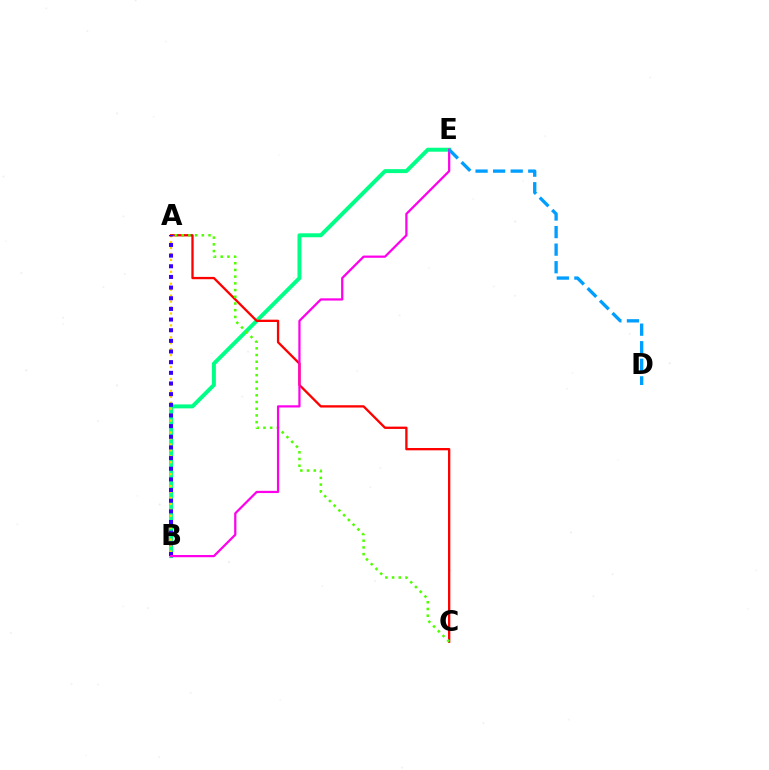{('B', 'E'): [{'color': '#00ff86', 'line_style': 'solid', 'thickness': 2.85}, {'color': '#ff00ed', 'line_style': 'solid', 'thickness': 1.61}], ('A', 'B'): [{'color': '#ffd500', 'line_style': 'dotted', 'thickness': 1.62}, {'color': '#3700ff', 'line_style': 'dotted', 'thickness': 2.9}], ('A', 'C'): [{'color': '#ff0000', 'line_style': 'solid', 'thickness': 1.67}, {'color': '#4fff00', 'line_style': 'dotted', 'thickness': 1.82}], ('D', 'E'): [{'color': '#009eff', 'line_style': 'dashed', 'thickness': 2.39}]}